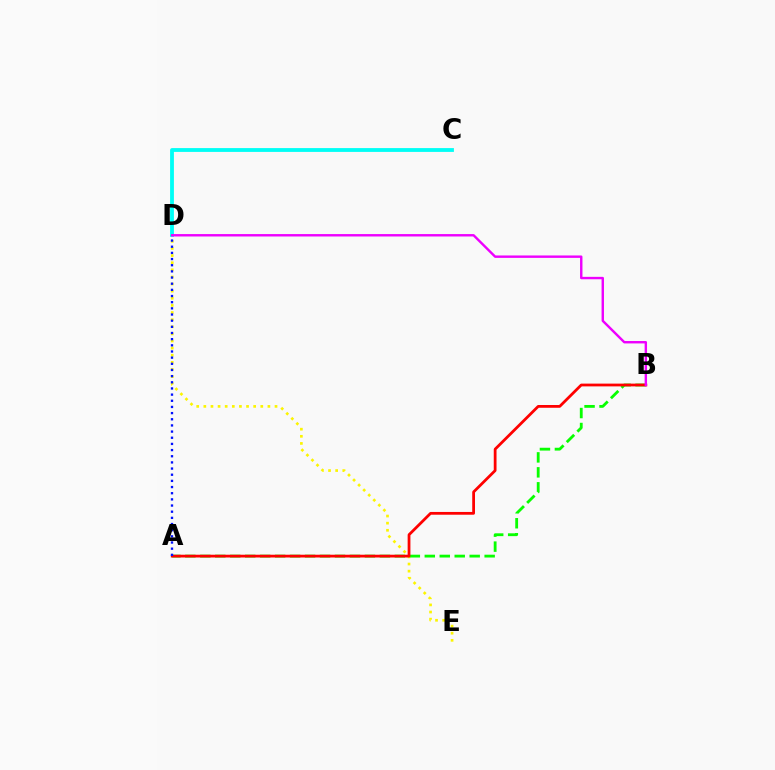{('D', 'E'): [{'color': '#fcf500', 'line_style': 'dotted', 'thickness': 1.93}], ('A', 'B'): [{'color': '#08ff00', 'line_style': 'dashed', 'thickness': 2.03}, {'color': '#ff0000', 'line_style': 'solid', 'thickness': 2.0}], ('C', 'D'): [{'color': '#00fff6', 'line_style': 'solid', 'thickness': 2.75}], ('A', 'D'): [{'color': '#0010ff', 'line_style': 'dotted', 'thickness': 1.67}], ('B', 'D'): [{'color': '#ee00ff', 'line_style': 'solid', 'thickness': 1.73}]}